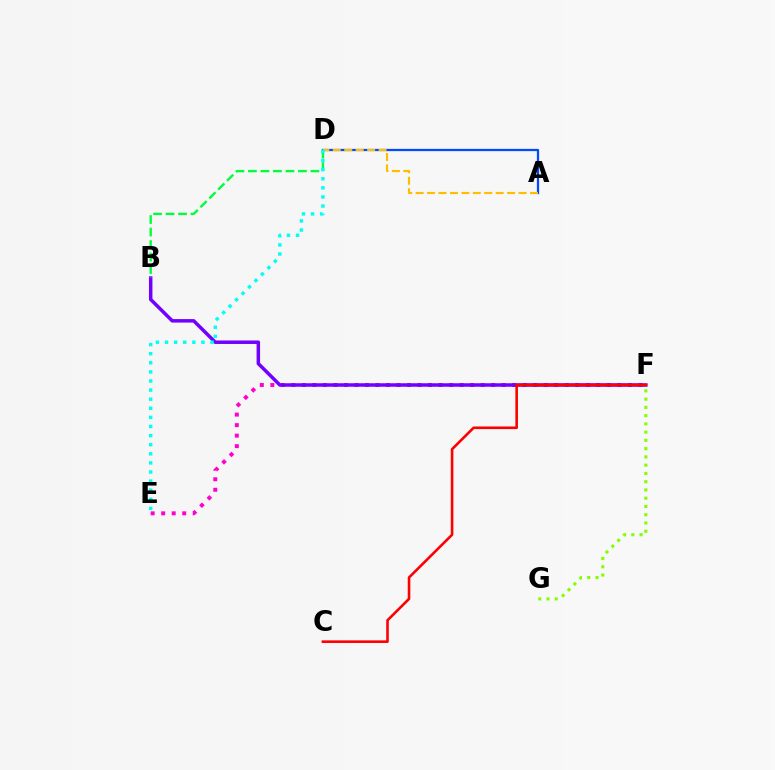{('A', 'D'): [{'color': '#004bff', 'line_style': 'solid', 'thickness': 1.64}, {'color': '#ffbd00', 'line_style': 'dashed', 'thickness': 1.55}], ('F', 'G'): [{'color': '#84ff00', 'line_style': 'dotted', 'thickness': 2.24}], ('E', 'F'): [{'color': '#ff00cf', 'line_style': 'dotted', 'thickness': 2.86}], ('B', 'F'): [{'color': '#7200ff', 'line_style': 'solid', 'thickness': 2.52}], ('B', 'D'): [{'color': '#00ff39', 'line_style': 'dashed', 'thickness': 1.7}], ('C', 'F'): [{'color': '#ff0000', 'line_style': 'solid', 'thickness': 1.87}], ('D', 'E'): [{'color': '#00fff6', 'line_style': 'dotted', 'thickness': 2.47}]}